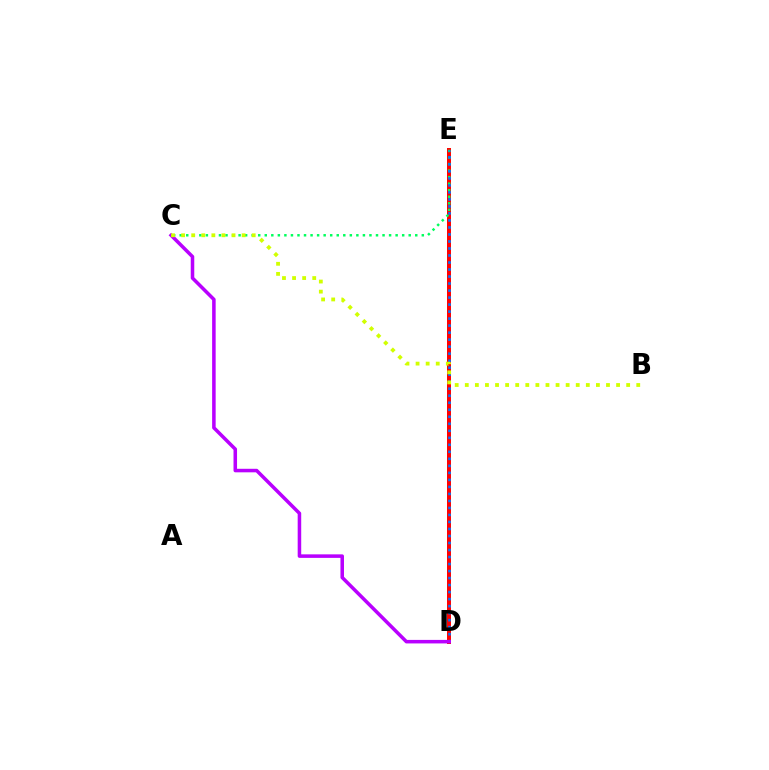{('D', 'E'): [{'color': '#ff0000', 'line_style': 'solid', 'thickness': 2.86}, {'color': '#0074ff', 'line_style': 'dotted', 'thickness': 1.91}], ('C', 'E'): [{'color': '#00ff5c', 'line_style': 'dotted', 'thickness': 1.78}], ('C', 'D'): [{'color': '#b900ff', 'line_style': 'solid', 'thickness': 2.54}], ('B', 'C'): [{'color': '#d1ff00', 'line_style': 'dotted', 'thickness': 2.74}]}